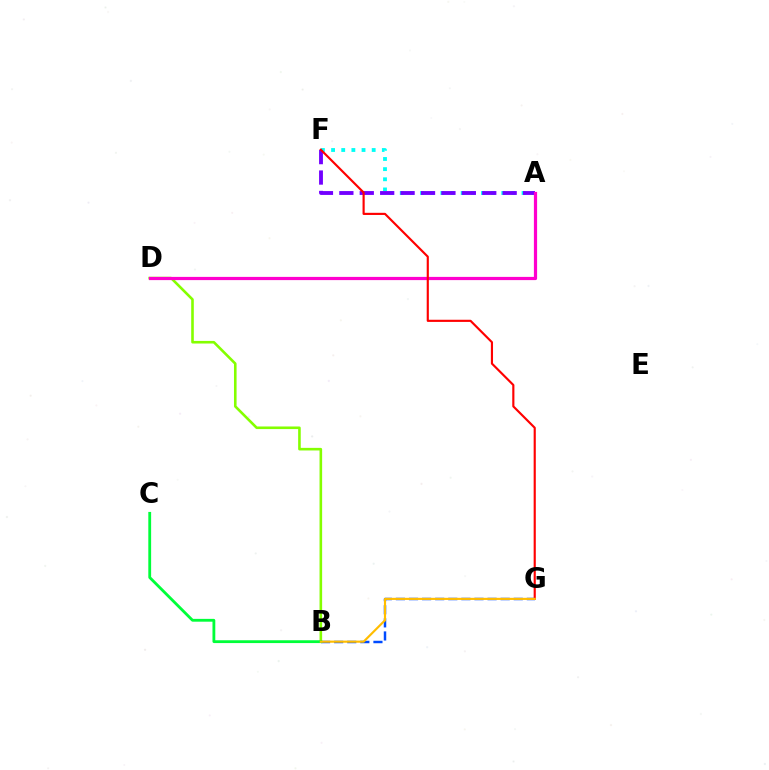{('A', 'F'): [{'color': '#00fff6', 'line_style': 'dotted', 'thickness': 2.76}, {'color': '#7200ff', 'line_style': 'dashed', 'thickness': 2.77}], ('B', 'G'): [{'color': '#004bff', 'line_style': 'dashed', 'thickness': 1.78}, {'color': '#ffbd00', 'line_style': 'solid', 'thickness': 1.55}], ('B', 'D'): [{'color': '#84ff00', 'line_style': 'solid', 'thickness': 1.87}], ('A', 'D'): [{'color': '#ff00cf', 'line_style': 'solid', 'thickness': 2.31}], ('F', 'G'): [{'color': '#ff0000', 'line_style': 'solid', 'thickness': 1.55}], ('B', 'C'): [{'color': '#00ff39', 'line_style': 'solid', 'thickness': 2.03}]}